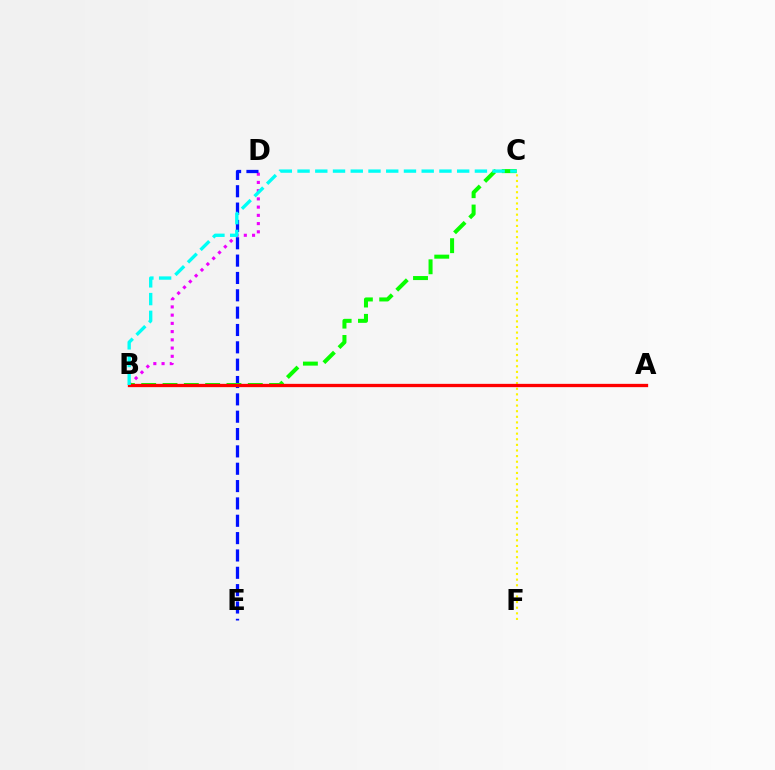{('C', 'F'): [{'color': '#fcf500', 'line_style': 'dotted', 'thickness': 1.53}], ('B', 'D'): [{'color': '#ee00ff', 'line_style': 'dotted', 'thickness': 2.24}], ('D', 'E'): [{'color': '#0010ff', 'line_style': 'dashed', 'thickness': 2.36}], ('B', 'C'): [{'color': '#08ff00', 'line_style': 'dashed', 'thickness': 2.9}, {'color': '#00fff6', 'line_style': 'dashed', 'thickness': 2.41}], ('A', 'B'): [{'color': '#ff0000', 'line_style': 'solid', 'thickness': 2.37}]}